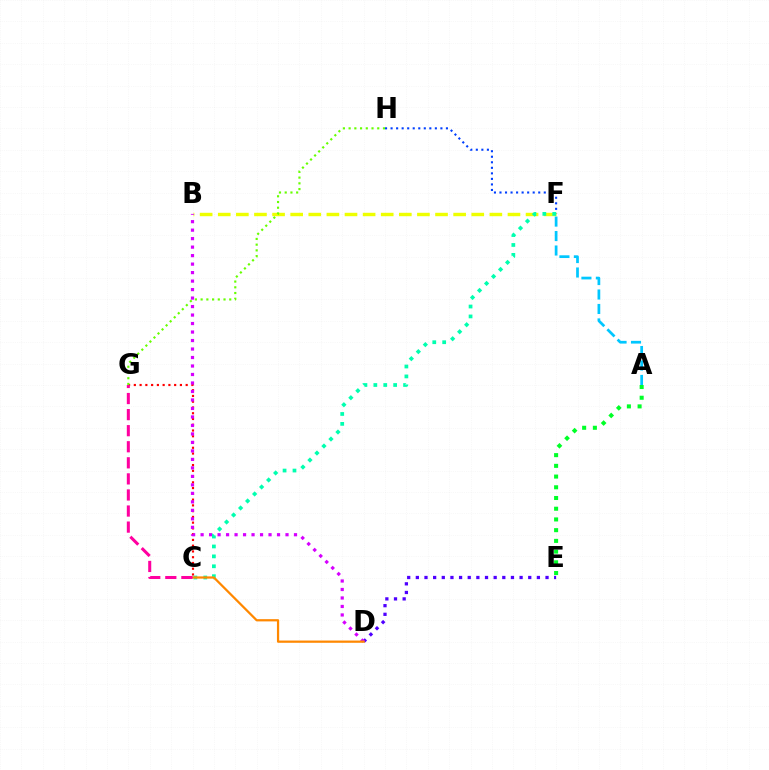{('F', 'H'): [{'color': '#003fff', 'line_style': 'dotted', 'thickness': 1.5}], ('D', 'E'): [{'color': '#4f00ff', 'line_style': 'dotted', 'thickness': 2.35}], ('B', 'F'): [{'color': '#eeff00', 'line_style': 'dashed', 'thickness': 2.46}], ('C', 'G'): [{'color': '#ff0000', 'line_style': 'dotted', 'thickness': 1.56}, {'color': '#ff00a0', 'line_style': 'dashed', 'thickness': 2.18}], ('A', 'E'): [{'color': '#00ff27', 'line_style': 'dotted', 'thickness': 2.91}], ('B', 'D'): [{'color': '#d600ff', 'line_style': 'dotted', 'thickness': 2.31}], ('C', 'F'): [{'color': '#00ffaf', 'line_style': 'dotted', 'thickness': 2.69}], ('G', 'H'): [{'color': '#66ff00', 'line_style': 'dotted', 'thickness': 1.55}], ('C', 'D'): [{'color': '#ff8800', 'line_style': 'solid', 'thickness': 1.61}], ('A', 'F'): [{'color': '#00c7ff', 'line_style': 'dashed', 'thickness': 1.96}]}